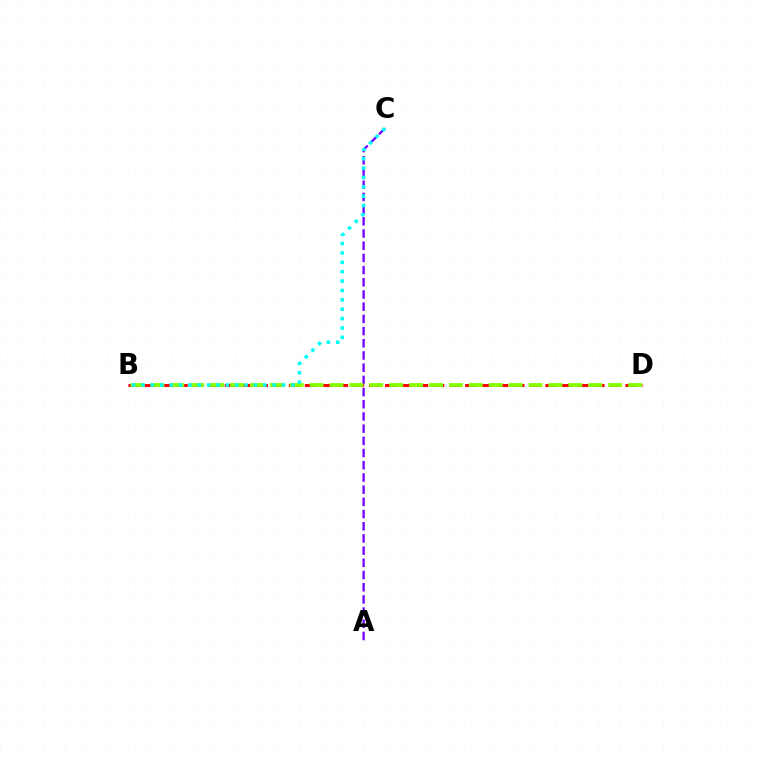{('A', 'C'): [{'color': '#7200ff', 'line_style': 'dashed', 'thickness': 1.66}], ('B', 'D'): [{'color': '#ff0000', 'line_style': 'dashed', 'thickness': 2.18}, {'color': '#84ff00', 'line_style': 'dashed', 'thickness': 2.7}], ('B', 'C'): [{'color': '#00fff6', 'line_style': 'dotted', 'thickness': 2.55}]}